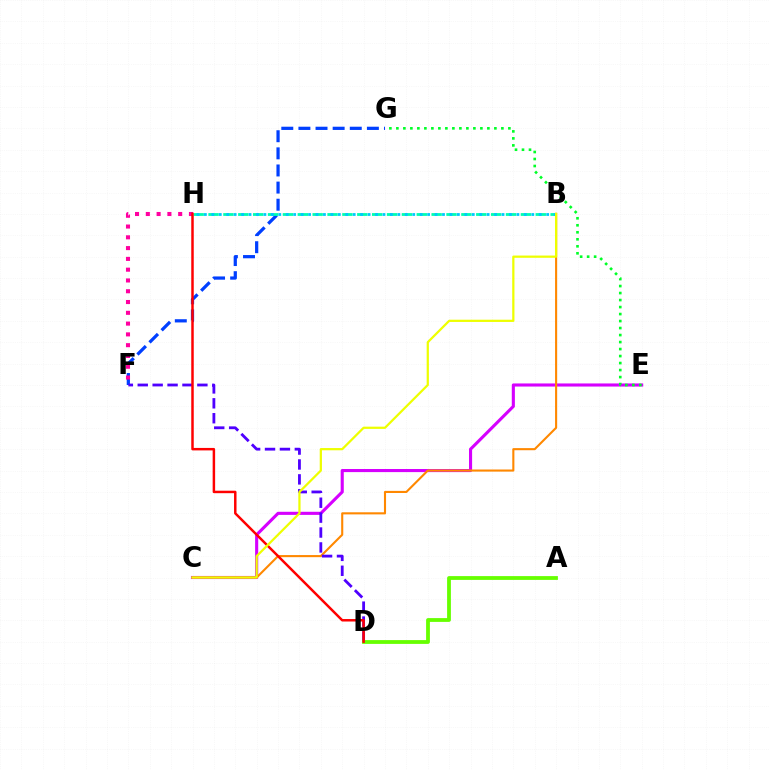{('F', 'G'): [{'color': '#003fff', 'line_style': 'dashed', 'thickness': 2.33}], ('B', 'H'): [{'color': '#00ffaf', 'line_style': 'dashed', 'thickness': 2.02}, {'color': '#00c7ff', 'line_style': 'dotted', 'thickness': 2.02}], ('C', 'E'): [{'color': '#d600ff', 'line_style': 'solid', 'thickness': 2.23}], ('B', 'C'): [{'color': '#ff8800', 'line_style': 'solid', 'thickness': 1.52}, {'color': '#eeff00', 'line_style': 'solid', 'thickness': 1.61}], ('D', 'F'): [{'color': '#4f00ff', 'line_style': 'dashed', 'thickness': 2.03}], ('F', 'H'): [{'color': '#ff00a0', 'line_style': 'dotted', 'thickness': 2.93}], ('E', 'G'): [{'color': '#00ff27', 'line_style': 'dotted', 'thickness': 1.9}], ('A', 'D'): [{'color': '#66ff00', 'line_style': 'solid', 'thickness': 2.73}], ('D', 'H'): [{'color': '#ff0000', 'line_style': 'solid', 'thickness': 1.78}]}